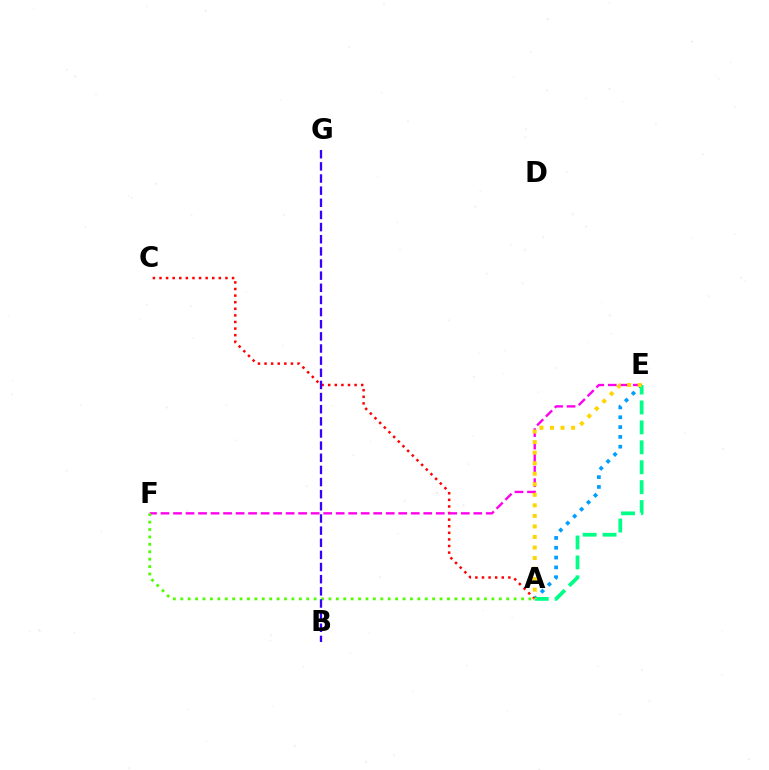{('A', 'E'): [{'color': '#009eff', 'line_style': 'dotted', 'thickness': 2.67}, {'color': '#00ff86', 'line_style': 'dashed', 'thickness': 2.71}, {'color': '#ffd500', 'line_style': 'dotted', 'thickness': 2.86}], ('A', 'C'): [{'color': '#ff0000', 'line_style': 'dotted', 'thickness': 1.79}], ('E', 'F'): [{'color': '#ff00ed', 'line_style': 'dashed', 'thickness': 1.7}], ('A', 'F'): [{'color': '#4fff00', 'line_style': 'dotted', 'thickness': 2.01}], ('B', 'G'): [{'color': '#3700ff', 'line_style': 'dashed', 'thickness': 1.65}]}